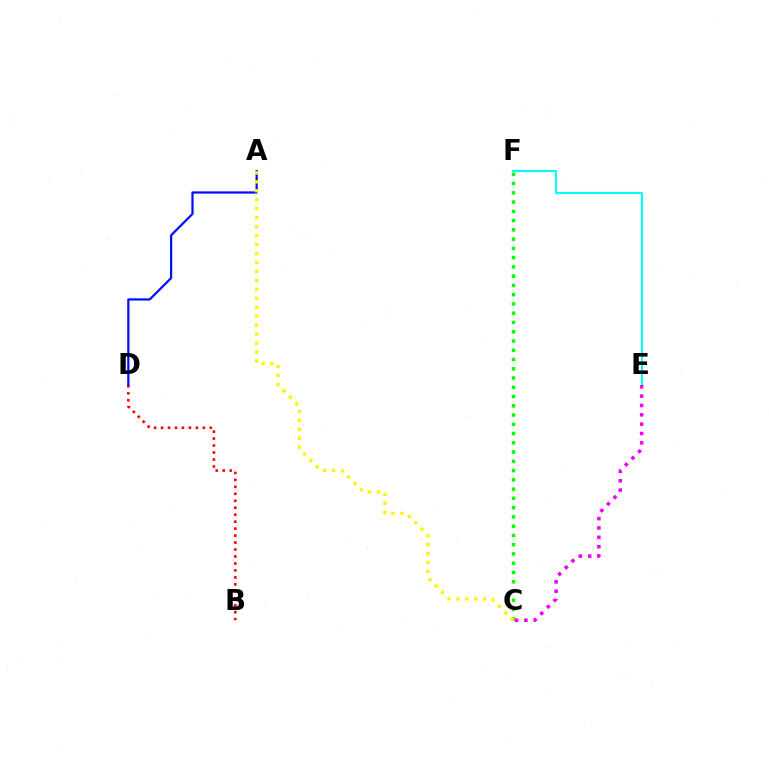{('E', 'F'): [{'color': '#00fff6', 'line_style': 'solid', 'thickness': 1.51}], ('C', 'F'): [{'color': '#08ff00', 'line_style': 'dotted', 'thickness': 2.52}], ('B', 'D'): [{'color': '#ff0000', 'line_style': 'dotted', 'thickness': 1.89}], ('A', 'D'): [{'color': '#0010ff', 'line_style': 'solid', 'thickness': 1.61}], ('C', 'E'): [{'color': '#ee00ff', 'line_style': 'dotted', 'thickness': 2.54}], ('A', 'C'): [{'color': '#fcf500', 'line_style': 'dotted', 'thickness': 2.43}]}